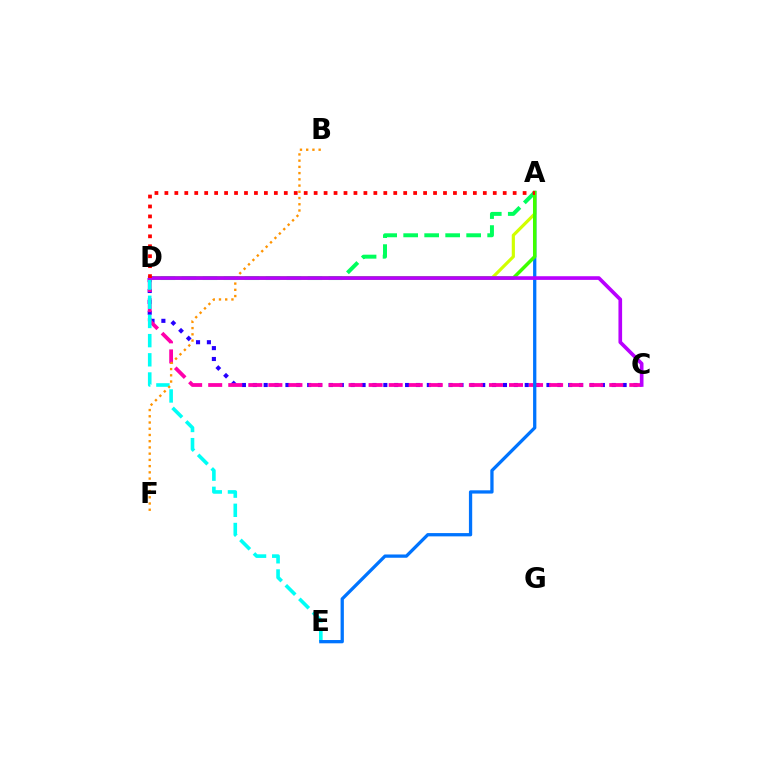{('C', 'D'): [{'color': '#2500ff', 'line_style': 'dotted', 'thickness': 2.96}, {'color': '#ff00ac', 'line_style': 'dashed', 'thickness': 2.72}, {'color': '#b900ff', 'line_style': 'solid', 'thickness': 2.64}], ('A', 'D'): [{'color': '#d1ff00', 'line_style': 'solid', 'thickness': 2.28}, {'color': '#00ff5c', 'line_style': 'dashed', 'thickness': 2.85}, {'color': '#3dff00', 'line_style': 'solid', 'thickness': 2.5}, {'color': '#ff0000', 'line_style': 'dotted', 'thickness': 2.7}], ('D', 'E'): [{'color': '#00fff6', 'line_style': 'dashed', 'thickness': 2.61}], ('A', 'E'): [{'color': '#0074ff', 'line_style': 'solid', 'thickness': 2.36}], ('B', 'F'): [{'color': '#ff9400', 'line_style': 'dotted', 'thickness': 1.69}]}